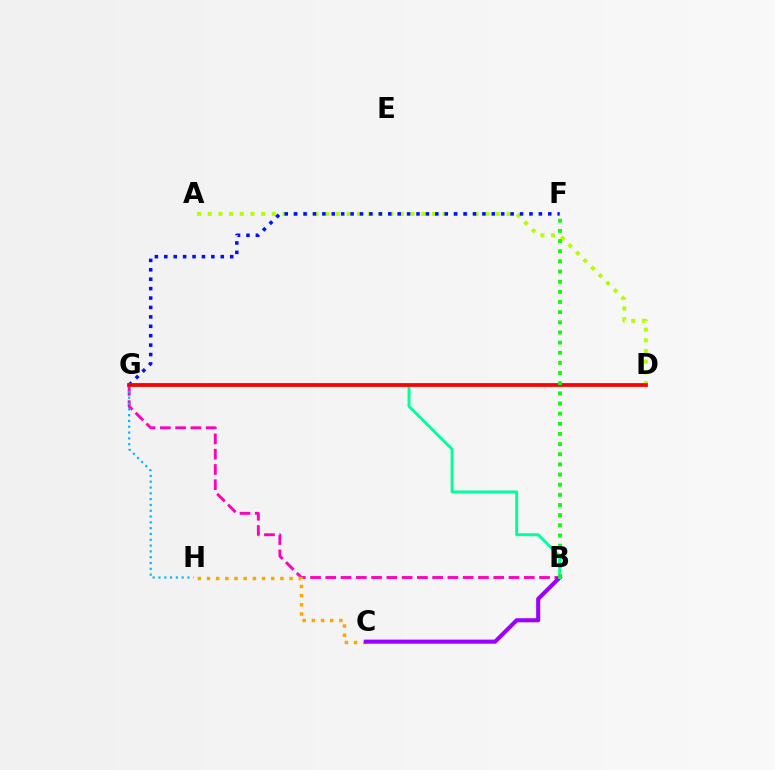{('B', 'G'): [{'color': '#ff00bd', 'line_style': 'dashed', 'thickness': 2.07}, {'color': '#00ff9d', 'line_style': 'solid', 'thickness': 2.11}], ('A', 'D'): [{'color': '#b3ff00', 'line_style': 'dotted', 'thickness': 2.9}], ('C', 'H'): [{'color': '#ffa500', 'line_style': 'dotted', 'thickness': 2.49}], ('F', 'G'): [{'color': '#0010ff', 'line_style': 'dotted', 'thickness': 2.56}], ('B', 'C'): [{'color': '#9b00ff', 'line_style': 'solid', 'thickness': 2.95}], ('G', 'H'): [{'color': '#00b5ff', 'line_style': 'dotted', 'thickness': 1.58}], ('D', 'G'): [{'color': '#ff0000', 'line_style': 'solid', 'thickness': 2.71}], ('B', 'F'): [{'color': '#08ff00', 'line_style': 'dotted', 'thickness': 2.76}]}